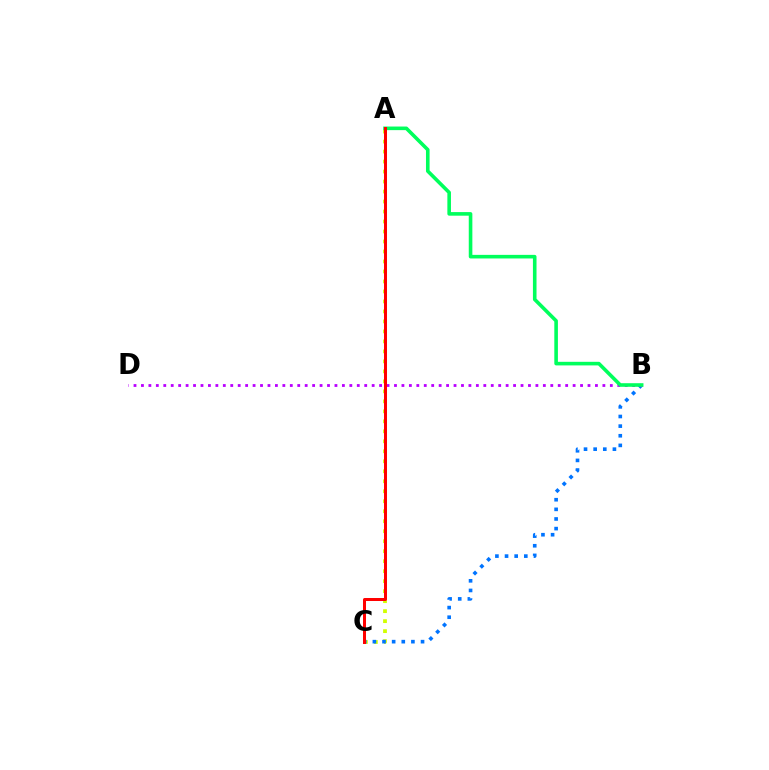{('A', 'C'): [{'color': '#d1ff00', 'line_style': 'dotted', 'thickness': 2.71}, {'color': '#ff0000', 'line_style': 'solid', 'thickness': 2.17}], ('B', 'C'): [{'color': '#0074ff', 'line_style': 'dotted', 'thickness': 2.62}], ('B', 'D'): [{'color': '#b900ff', 'line_style': 'dotted', 'thickness': 2.02}], ('A', 'B'): [{'color': '#00ff5c', 'line_style': 'solid', 'thickness': 2.59}]}